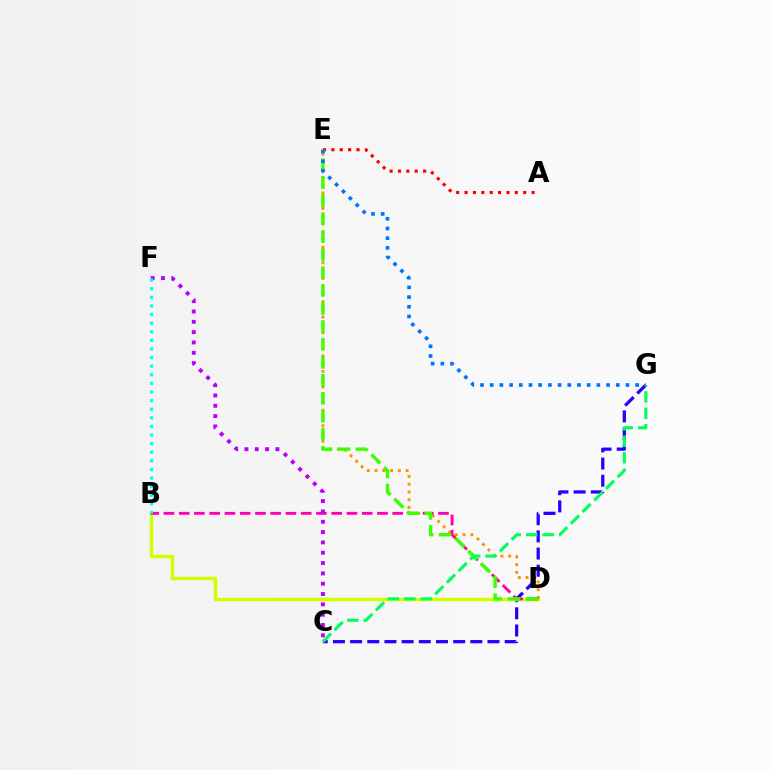{('C', 'G'): [{'color': '#2500ff', 'line_style': 'dashed', 'thickness': 2.33}, {'color': '#00ff5c', 'line_style': 'dashed', 'thickness': 2.24}], ('B', 'D'): [{'color': '#d1ff00', 'line_style': 'solid', 'thickness': 2.48}, {'color': '#ff00ac', 'line_style': 'dashed', 'thickness': 2.07}], ('A', 'E'): [{'color': '#ff0000', 'line_style': 'dotted', 'thickness': 2.28}], ('D', 'E'): [{'color': '#ff9400', 'line_style': 'dotted', 'thickness': 2.11}, {'color': '#3dff00', 'line_style': 'dashed', 'thickness': 2.44}], ('C', 'F'): [{'color': '#b900ff', 'line_style': 'dotted', 'thickness': 2.81}], ('B', 'F'): [{'color': '#00fff6', 'line_style': 'dotted', 'thickness': 2.34}], ('E', 'G'): [{'color': '#0074ff', 'line_style': 'dotted', 'thickness': 2.63}]}